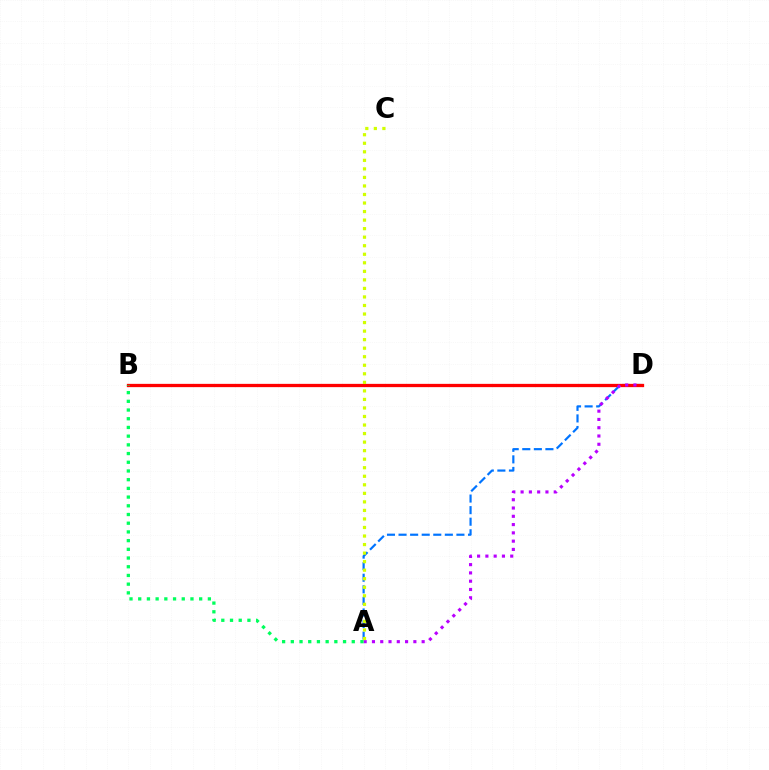{('A', 'D'): [{'color': '#0074ff', 'line_style': 'dashed', 'thickness': 1.57}, {'color': '#b900ff', 'line_style': 'dotted', 'thickness': 2.25}], ('B', 'D'): [{'color': '#ff0000', 'line_style': 'solid', 'thickness': 2.36}], ('A', 'C'): [{'color': '#d1ff00', 'line_style': 'dotted', 'thickness': 2.32}], ('A', 'B'): [{'color': '#00ff5c', 'line_style': 'dotted', 'thickness': 2.37}]}